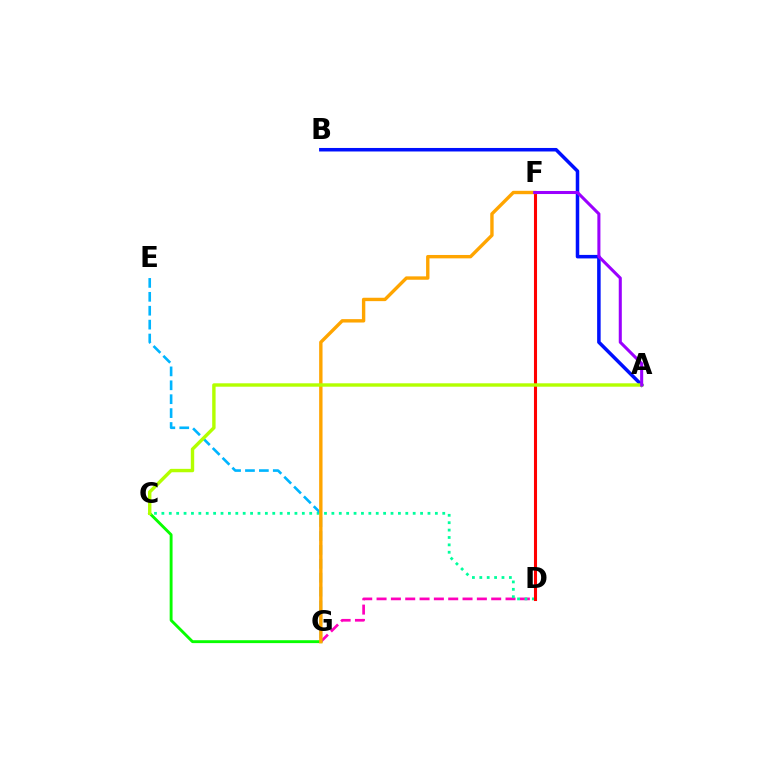{('D', 'G'): [{'color': '#ff00bd', 'line_style': 'dashed', 'thickness': 1.95}], ('C', 'D'): [{'color': '#00ff9d', 'line_style': 'dotted', 'thickness': 2.01}], ('A', 'B'): [{'color': '#0010ff', 'line_style': 'solid', 'thickness': 2.53}], ('D', 'F'): [{'color': '#ff0000', 'line_style': 'solid', 'thickness': 2.21}], ('C', 'G'): [{'color': '#08ff00', 'line_style': 'solid', 'thickness': 2.08}], ('E', 'G'): [{'color': '#00b5ff', 'line_style': 'dashed', 'thickness': 1.89}], ('F', 'G'): [{'color': '#ffa500', 'line_style': 'solid', 'thickness': 2.44}], ('A', 'C'): [{'color': '#b3ff00', 'line_style': 'solid', 'thickness': 2.45}], ('A', 'F'): [{'color': '#9b00ff', 'line_style': 'solid', 'thickness': 2.2}]}